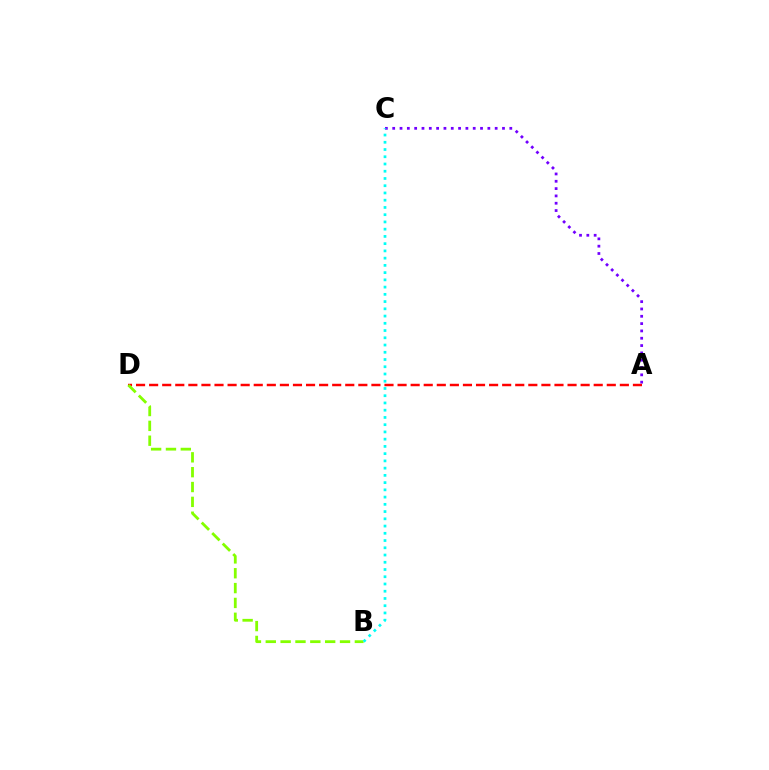{('A', 'C'): [{'color': '#7200ff', 'line_style': 'dotted', 'thickness': 1.99}], ('A', 'D'): [{'color': '#ff0000', 'line_style': 'dashed', 'thickness': 1.78}], ('B', 'D'): [{'color': '#84ff00', 'line_style': 'dashed', 'thickness': 2.02}], ('B', 'C'): [{'color': '#00fff6', 'line_style': 'dotted', 'thickness': 1.97}]}